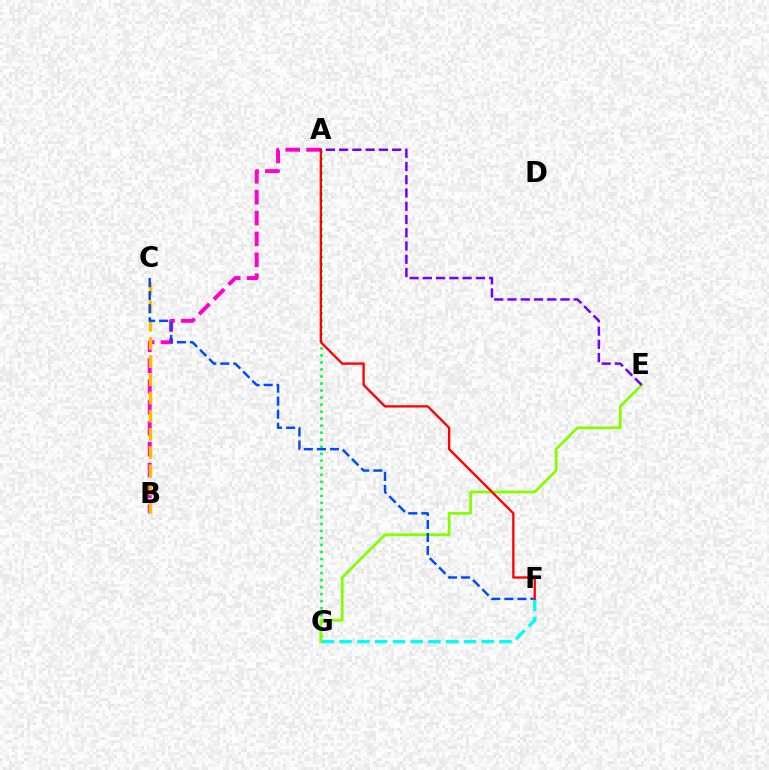{('A', 'B'): [{'color': '#ff00cf', 'line_style': 'dashed', 'thickness': 2.83}], ('B', 'C'): [{'color': '#ffbd00', 'line_style': 'dashed', 'thickness': 2.47}], ('A', 'G'): [{'color': '#00ff39', 'line_style': 'dotted', 'thickness': 1.91}], ('E', 'G'): [{'color': '#84ff00', 'line_style': 'solid', 'thickness': 1.99}], ('C', 'F'): [{'color': '#004bff', 'line_style': 'dashed', 'thickness': 1.77}], ('F', 'G'): [{'color': '#00fff6', 'line_style': 'dashed', 'thickness': 2.41}], ('A', 'F'): [{'color': '#ff0000', 'line_style': 'solid', 'thickness': 1.67}], ('A', 'E'): [{'color': '#7200ff', 'line_style': 'dashed', 'thickness': 1.8}]}